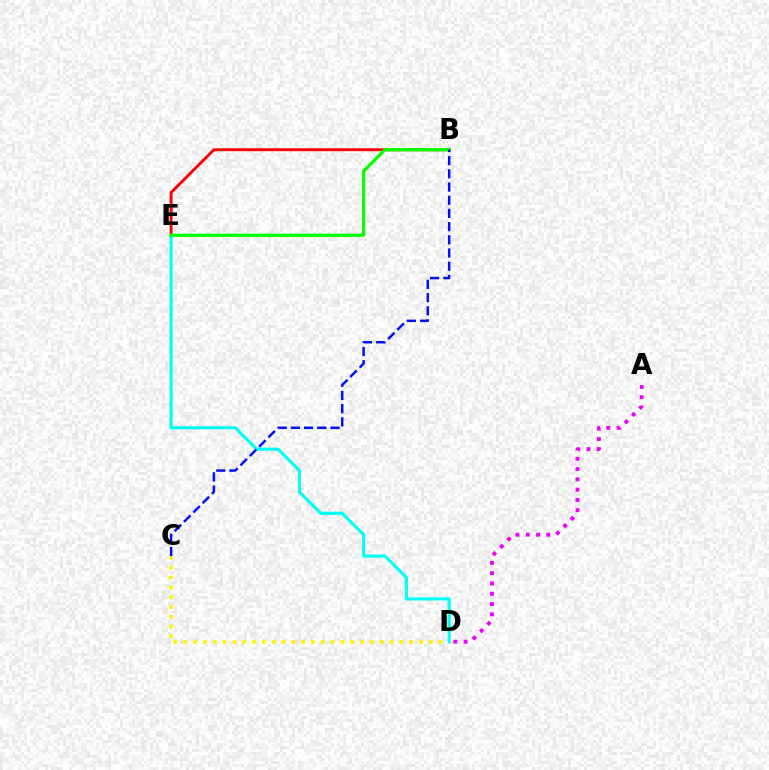{('A', 'D'): [{'color': '#ee00ff', 'line_style': 'dotted', 'thickness': 2.8}], ('C', 'D'): [{'color': '#fcf500', 'line_style': 'dotted', 'thickness': 2.67}], ('B', 'E'): [{'color': '#ff0000', 'line_style': 'solid', 'thickness': 2.09}, {'color': '#08ff00', 'line_style': 'solid', 'thickness': 2.35}], ('D', 'E'): [{'color': '#00fff6', 'line_style': 'solid', 'thickness': 2.24}], ('B', 'C'): [{'color': '#0010ff', 'line_style': 'dashed', 'thickness': 1.79}]}